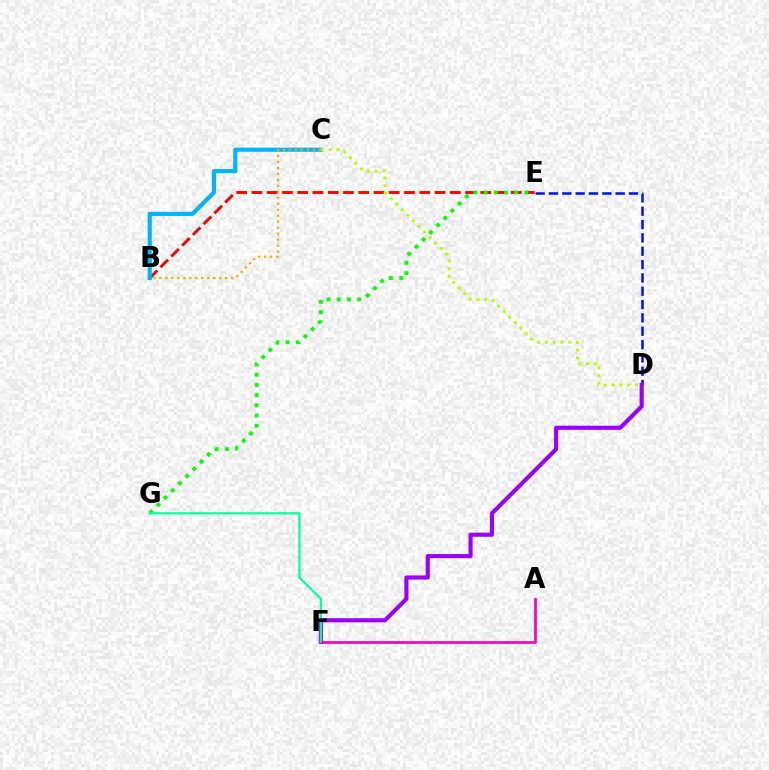{('A', 'F'): [{'color': '#ff00bd', 'line_style': 'solid', 'thickness': 1.96}], ('B', 'E'): [{'color': '#ff0000', 'line_style': 'dashed', 'thickness': 2.07}], ('B', 'C'): [{'color': '#00b5ff', 'line_style': 'solid', 'thickness': 2.98}, {'color': '#ffa500', 'line_style': 'dotted', 'thickness': 1.62}], ('D', 'E'): [{'color': '#0010ff', 'line_style': 'dashed', 'thickness': 1.81}], ('D', 'F'): [{'color': '#9b00ff', 'line_style': 'solid', 'thickness': 2.96}], ('C', 'D'): [{'color': '#b3ff00', 'line_style': 'dotted', 'thickness': 2.13}], ('E', 'G'): [{'color': '#08ff00', 'line_style': 'dotted', 'thickness': 2.77}], ('F', 'G'): [{'color': '#00ff9d', 'line_style': 'solid', 'thickness': 1.57}]}